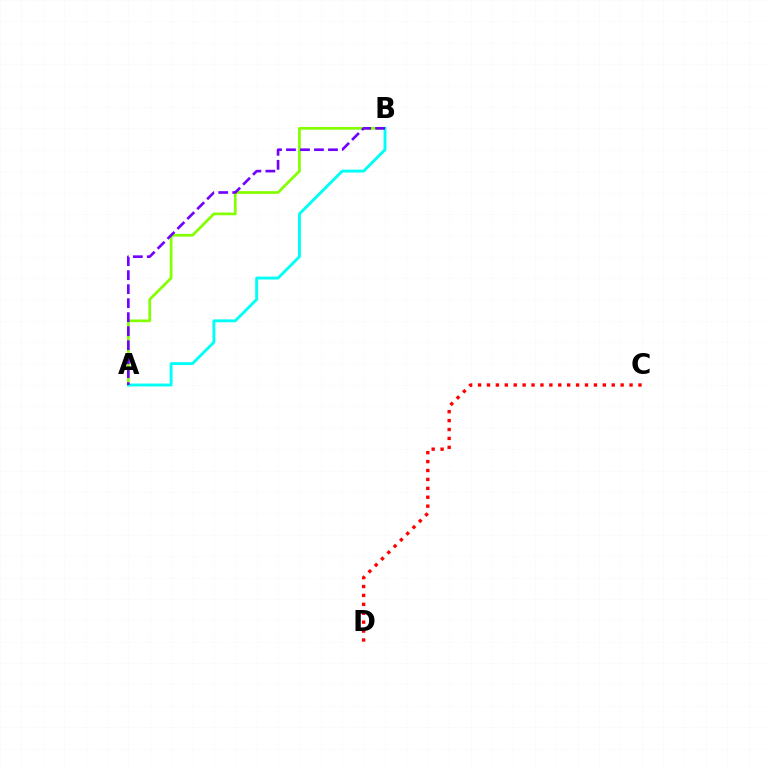{('C', 'D'): [{'color': '#ff0000', 'line_style': 'dotted', 'thickness': 2.42}], ('A', 'B'): [{'color': '#84ff00', 'line_style': 'solid', 'thickness': 1.96}, {'color': '#00fff6', 'line_style': 'solid', 'thickness': 2.09}, {'color': '#7200ff', 'line_style': 'dashed', 'thickness': 1.9}]}